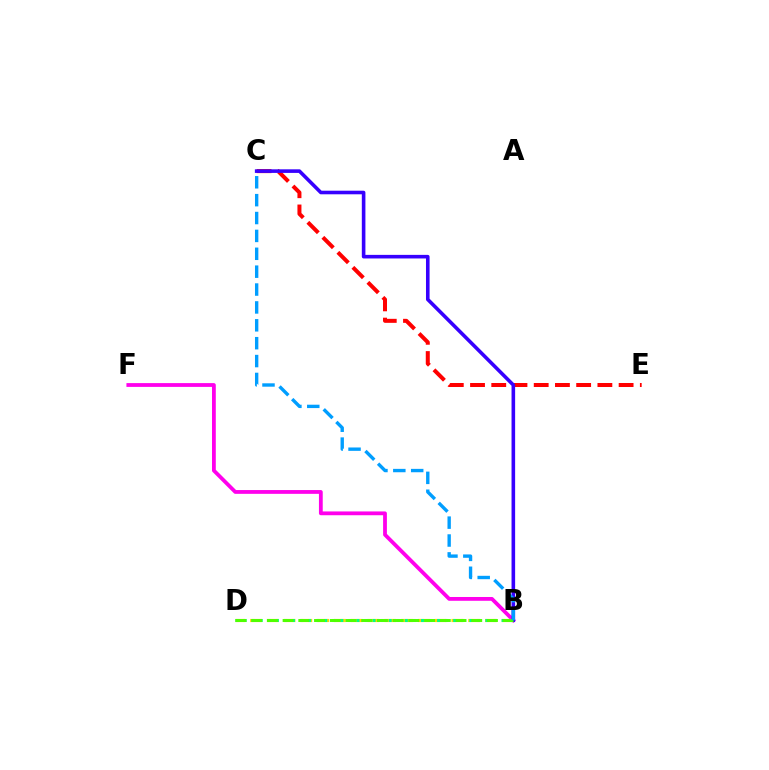{('B', 'F'): [{'color': '#ff00ed', 'line_style': 'solid', 'thickness': 2.73}], ('B', 'D'): [{'color': '#ffd500', 'line_style': 'dashed', 'thickness': 2.28}, {'color': '#00ff86', 'line_style': 'dotted', 'thickness': 2.19}, {'color': '#4fff00', 'line_style': 'dashed', 'thickness': 2.13}], ('C', 'E'): [{'color': '#ff0000', 'line_style': 'dashed', 'thickness': 2.88}], ('B', 'C'): [{'color': '#3700ff', 'line_style': 'solid', 'thickness': 2.59}, {'color': '#009eff', 'line_style': 'dashed', 'thickness': 2.43}]}